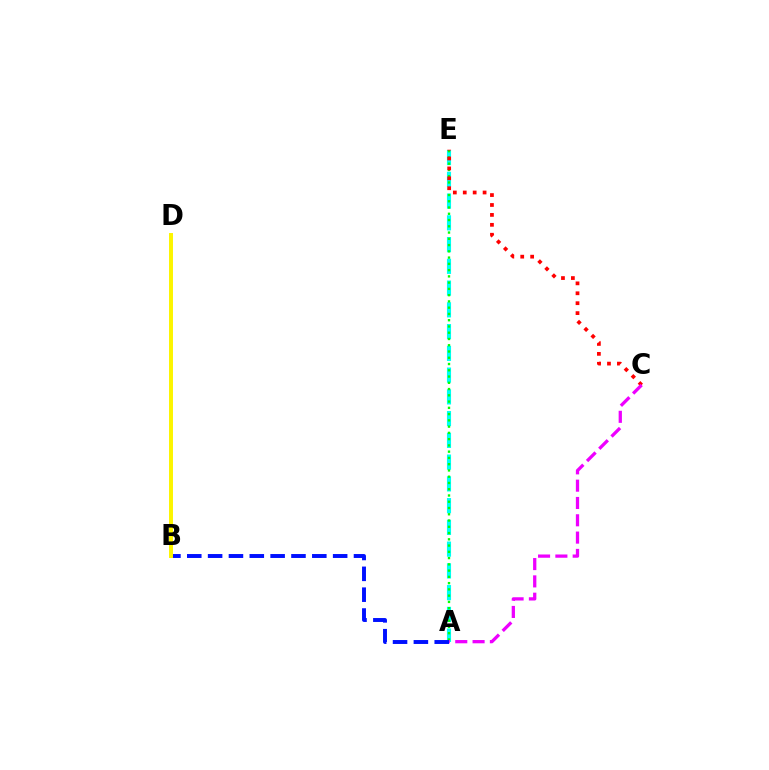{('A', 'E'): [{'color': '#00fff6', 'line_style': 'dashed', 'thickness': 2.96}, {'color': '#08ff00', 'line_style': 'dotted', 'thickness': 1.7}], ('C', 'E'): [{'color': '#ff0000', 'line_style': 'dotted', 'thickness': 2.7}], ('A', 'B'): [{'color': '#0010ff', 'line_style': 'dashed', 'thickness': 2.83}], ('A', 'C'): [{'color': '#ee00ff', 'line_style': 'dashed', 'thickness': 2.35}], ('B', 'D'): [{'color': '#fcf500', 'line_style': 'solid', 'thickness': 2.85}]}